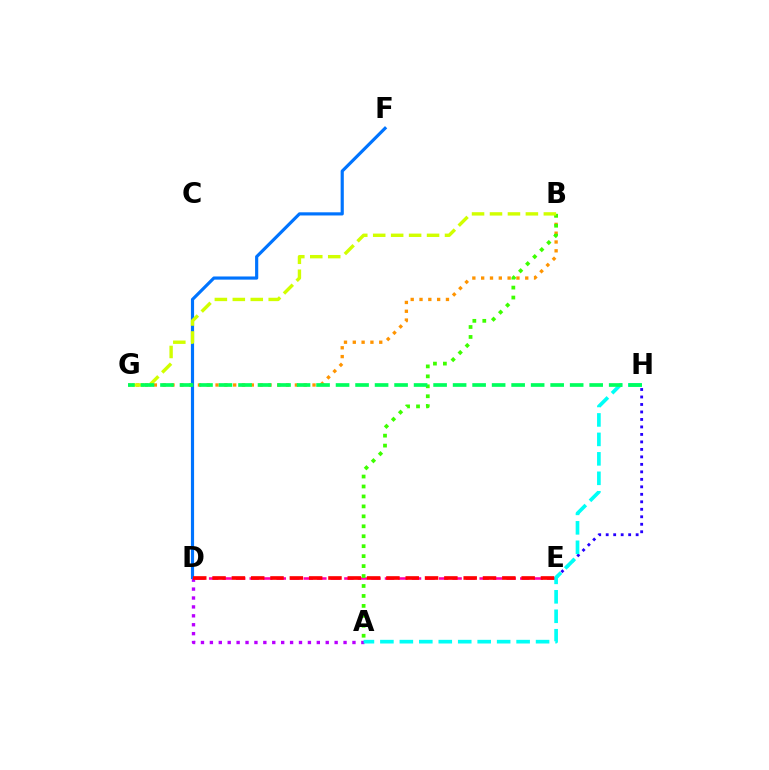{('D', 'F'): [{'color': '#0074ff', 'line_style': 'solid', 'thickness': 2.28}], ('E', 'H'): [{'color': '#2500ff', 'line_style': 'dotted', 'thickness': 2.03}], ('B', 'G'): [{'color': '#ff9400', 'line_style': 'dotted', 'thickness': 2.4}, {'color': '#d1ff00', 'line_style': 'dashed', 'thickness': 2.44}], ('A', 'D'): [{'color': '#b900ff', 'line_style': 'dotted', 'thickness': 2.42}], ('D', 'E'): [{'color': '#ff00ac', 'line_style': 'dashed', 'thickness': 1.84}, {'color': '#ff0000', 'line_style': 'dashed', 'thickness': 2.62}], ('A', 'B'): [{'color': '#3dff00', 'line_style': 'dotted', 'thickness': 2.7}], ('A', 'H'): [{'color': '#00fff6', 'line_style': 'dashed', 'thickness': 2.64}], ('G', 'H'): [{'color': '#00ff5c', 'line_style': 'dashed', 'thickness': 2.65}]}